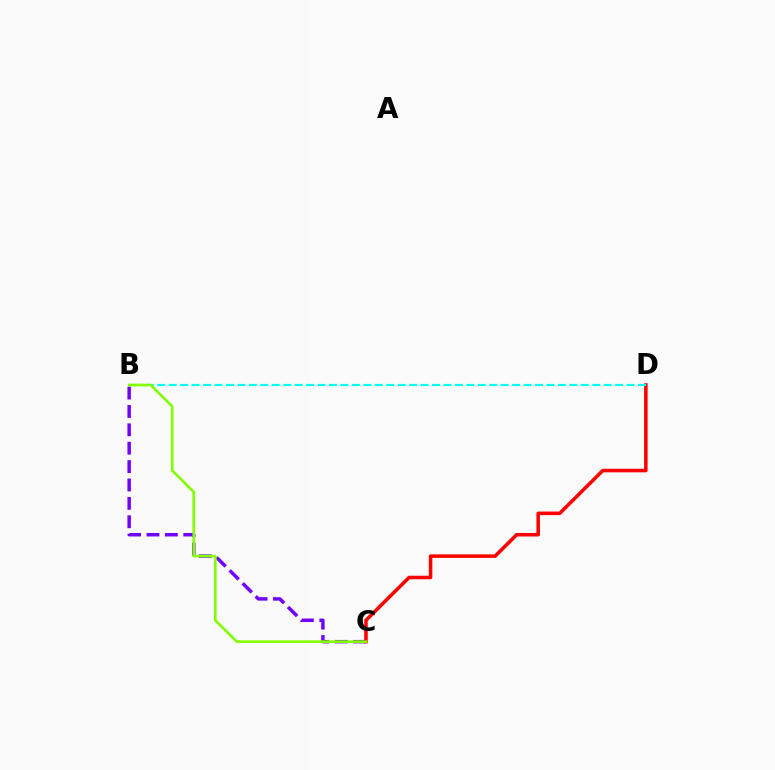{('B', 'C'): [{'color': '#7200ff', 'line_style': 'dashed', 'thickness': 2.5}, {'color': '#84ff00', 'line_style': 'solid', 'thickness': 1.92}], ('C', 'D'): [{'color': '#ff0000', 'line_style': 'solid', 'thickness': 2.55}], ('B', 'D'): [{'color': '#00fff6', 'line_style': 'dashed', 'thickness': 1.55}]}